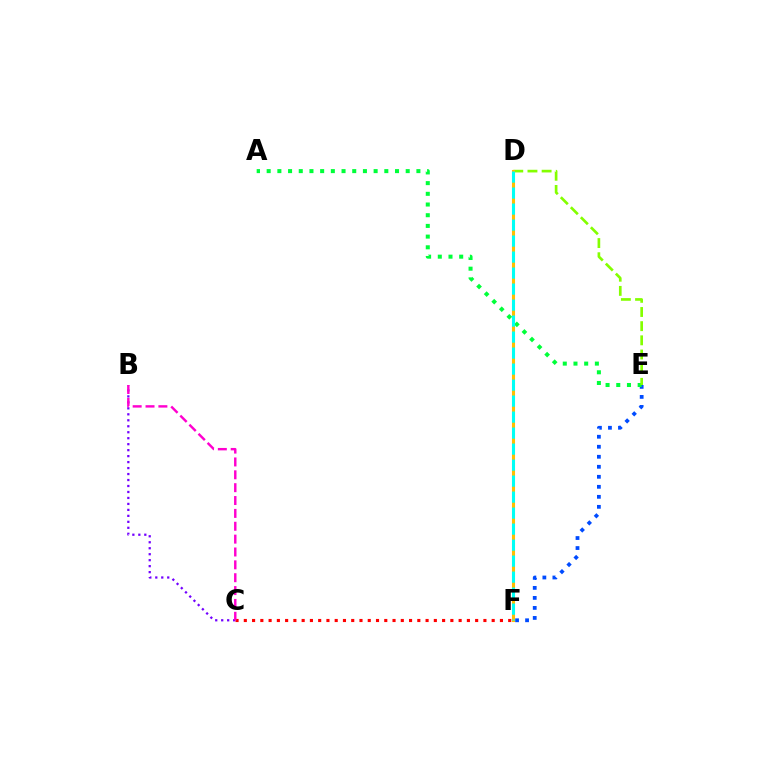{('E', 'F'): [{'color': '#004bff', 'line_style': 'dotted', 'thickness': 2.72}], ('A', 'E'): [{'color': '#00ff39', 'line_style': 'dotted', 'thickness': 2.91}], ('C', 'F'): [{'color': '#ff0000', 'line_style': 'dotted', 'thickness': 2.24}], ('D', 'E'): [{'color': '#84ff00', 'line_style': 'dashed', 'thickness': 1.92}], ('B', 'C'): [{'color': '#7200ff', 'line_style': 'dotted', 'thickness': 1.62}, {'color': '#ff00cf', 'line_style': 'dashed', 'thickness': 1.75}], ('D', 'F'): [{'color': '#ffbd00', 'line_style': 'solid', 'thickness': 2.22}, {'color': '#00fff6', 'line_style': 'dashed', 'thickness': 2.17}]}